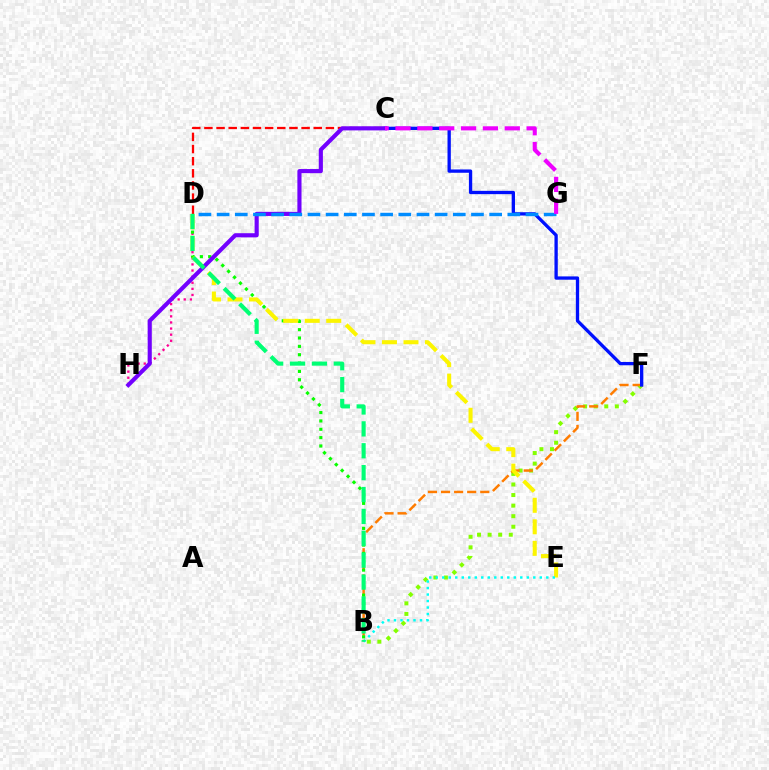{('B', 'F'): [{'color': '#84ff00', 'line_style': 'dotted', 'thickness': 2.87}, {'color': '#ff7c00', 'line_style': 'dashed', 'thickness': 1.78}], ('C', 'D'): [{'color': '#ff0000', 'line_style': 'dashed', 'thickness': 1.65}], ('D', 'H'): [{'color': '#ff0094', 'line_style': 'dotted', 'thickness': 1.66}], ('B', 'D'): [{'color': '#08ff00', 'line_style': 'dotted', 'thickness': 2.27}, {'color': '#00ff74', 'line_style': 'dashed', 'thickness': 2.97}], ('D', 'E'): [{'color': '#fcf500', 'line_style': 'dashed', 'thickness': 2.92}], ('C', 'F'): [{'color': '#0010ff', 'line_style': 'solid', 'thickness': 2.38}], ('C', 'H'): [{'color': '#7200ff', 'line_style': 'solid', 'thickness': 2.97}], ('B', 'E'): [{'color': '#00fff6', 'line_style': 'dotted', 'thickness': 1.77}], ('D', 'G'): [{'color': '#008cff', 'line_style': 'dashed', 'thickness': 2.47}], ('C', 'G'): [{'color': '#ee00ff', 'line_style': 'dashed', 'thickness': 2.97}]}